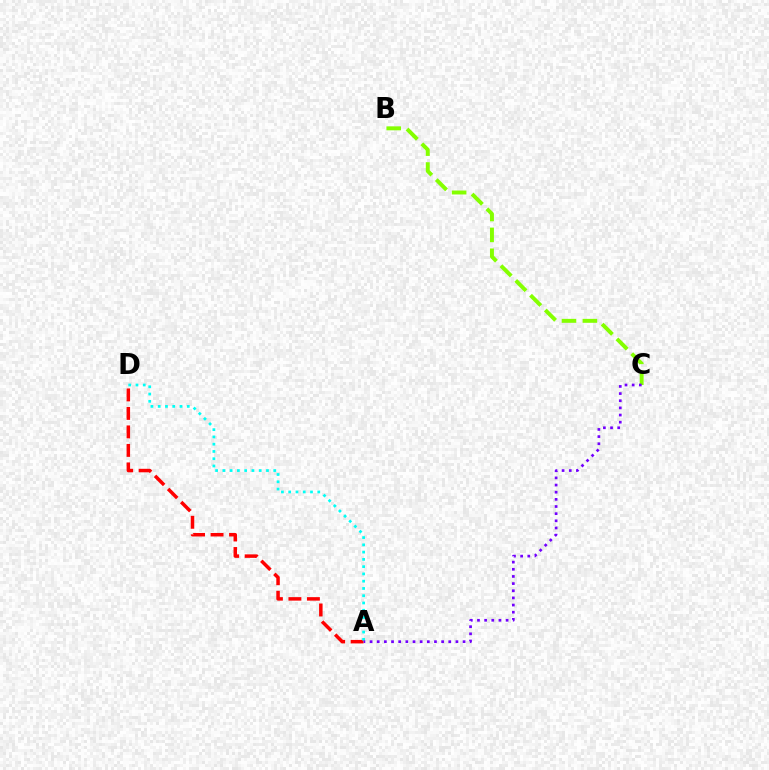{('A', 'D'): [{'color': '#ff0000', 'line_style': 'dashed', 'thickness': 2.51}, {'color': '#00fff6', 'line_style': 'dotted', 'thickness': 1.97}], ('B', 'C'): [{'color': '#84ff00', 'line_style': 'dashed', 'thickness': 2.84}], ('A', 'C'): [{'color': '#7200ff', 'line_style': 'dotted', 'thickness': 1.94}]}